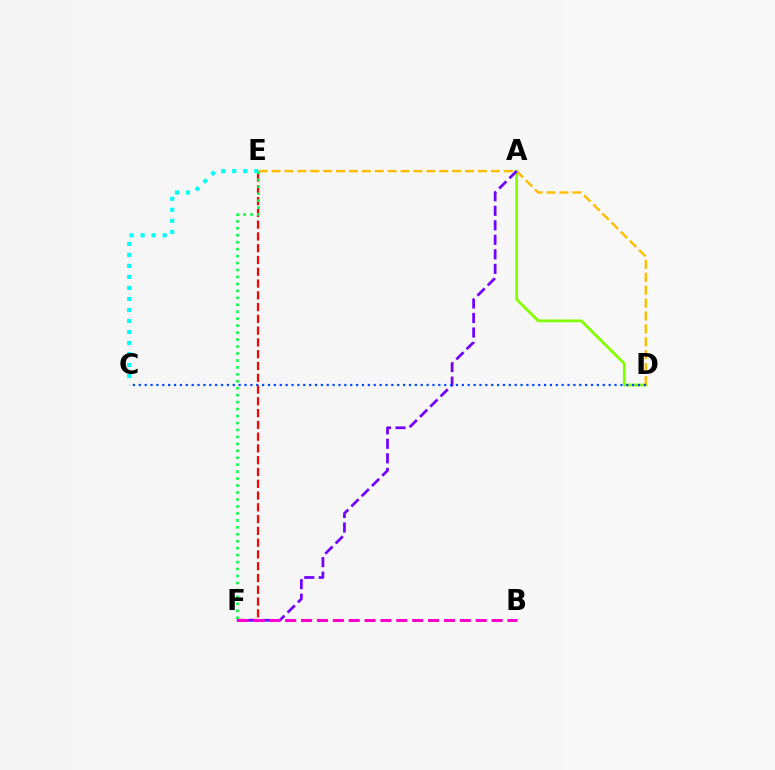{('A', 'D'): [{'color': '#84ff00', 'line_style': 'solid', 'thickness': 2.02}], ('E', 'F'): [{'color': '#ff0000', 'line_style': 'dashed', 'thickness': 1.6}, {'color': '#00ff39', 'line_style': 'dotted', 'thickness': 1.89}], ('D', 'E'): [{'color': '#ffbd00', 'line_style': 'dashed', 'thickness': 1.75}], ('A', 'F'): [{'color': '#7200ff', 'line_style': 'dashed', 'thickness': 1.97}], ('C', 'E'): [{'color': '#00fff6', 'line_style': 'dotted', 'thickness': 2.99}], ('B', 'F'): [{'color': '#ff00cf', 'line_style': 'dashed', 'thickness': 2.16}], ('C', 'D'): [{'color': '#004bff', 'line_style': 'dotted', 'thickness': 1.6}]}